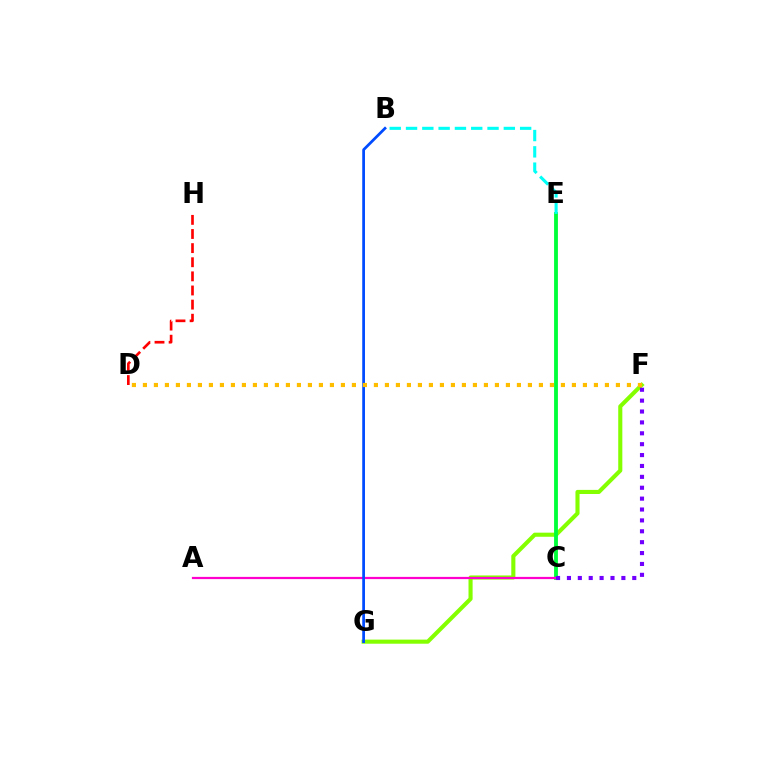{('F', 'G'): [{'color': '#84ff00', 'line_style': 'solid', 'thickness': 2.95}], ('C', 'E'): [{'color': '#00ff39', 'line_style': 'solid', 'thickness': 2.77}], ('A', 'C'): [{'color': '#ff00cf', 'line_style': 'solid', 'thickness': 1.6}], ('D', 'H'): [{'color': '#ff0000', 'line_style': 'dashed', 'thickness': 1.92}], ('B', 'G'): [{'color': '#004bff', 'line_style': 'solid', 'thickness': 1.97}], ('C', 'F'): [{'color': '#7200ff', 'line_style': 'dotted', 'thickness': 2.96}], ('B', 'E'): [{'color': '#00fff6', 'line_style': 'dashed', 'thickness': 2.21}], ('D', 'F'): [{'color': '#ffbd00', 'line_style': 'dotted', 'thickness': 2.99}]}